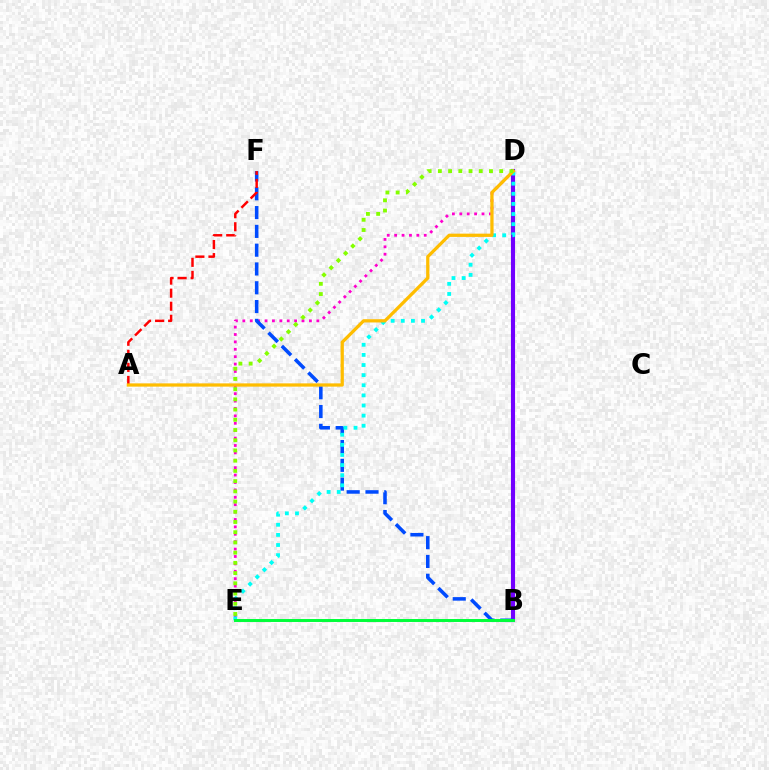{('B', 'D'): [{'color': '#7200ff', 'line_style': 'solid', 'thickness': 2.96}], ('D', 'E'): [{'color': '#ff00cf', 'line_style': 'dotted', 'thickness': 2.01}, {'color': '#00fff6', 'line_style': 'dotted', 'thickness': 2.75}, {'color': '#84ff00', 'line_style': 'dotted', 'thickness': 2.78}], ('B', 'F'): [{'color': '#004bff', 'line_style': 'dashed', 'thickness': 2.55}], ('A', 'F'): [{'color': '#ff0000', 'line_style': 'dashed', 'thickness': 1.77}], ('A', 'D'): [{'color': '#ffbd00', 'line_style': 'solid', 'thickness': 2.34}], ('B', 'E'): [{'color': '#00ff39', 'line_style': 'solid', 'thickness': 2.13}]}